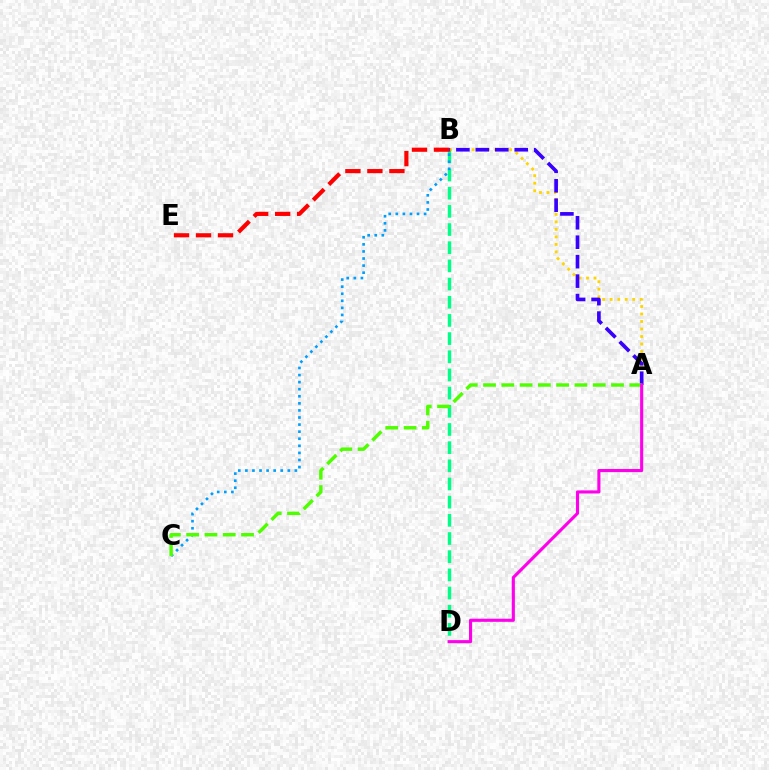{('B', 'D'): [{'color': '#00ff86', 'line_style': 'dashed', 'thickness': 2.47}], ('A', 'B'): [{'color': '#ffd500', 'line_style': 'dotted', 'thickness': 2.04}, {'color': '#3700ff', 'line_style': 'dashed', 'thickness': 2.64}], ('B', 'C'): [{'color': '#009eff', 'line_style': 'dotted', 'thickness': 1.92}], ('A', 'C'): [{'color': '#4fff00', 'line_style': 'dashed', 'thickness': 2.48}], ('B', 'E'): [{'color': '#ff0000', 'line_style': 'dashed', 'thickness': 2.99}], ('A', 'D'): [{'color': '#ff00ed', 'line_style': 'solid', 'thickness': 2.24}]}